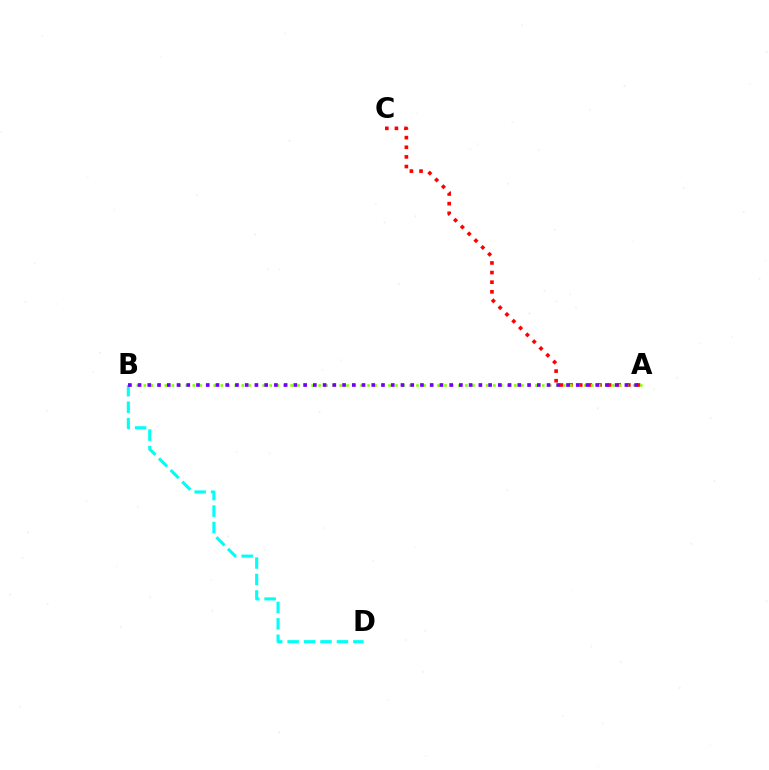{('B', 'D'): [{'color': '#00fff6', 'line_style': 'dashed', 'thickness': 2.23}], ('A', 'C'): [{'color': '#ff0000', 'line_style': 'dotted', 'thickness': 2.62}], ('A', 'B'): [{'color': '#84ff00', 'line_style': 'dotted', 'thickness': 1.9}, {'color': '#7200ff', 'line_style': 'dotted', 'thickness': 2.65}]}